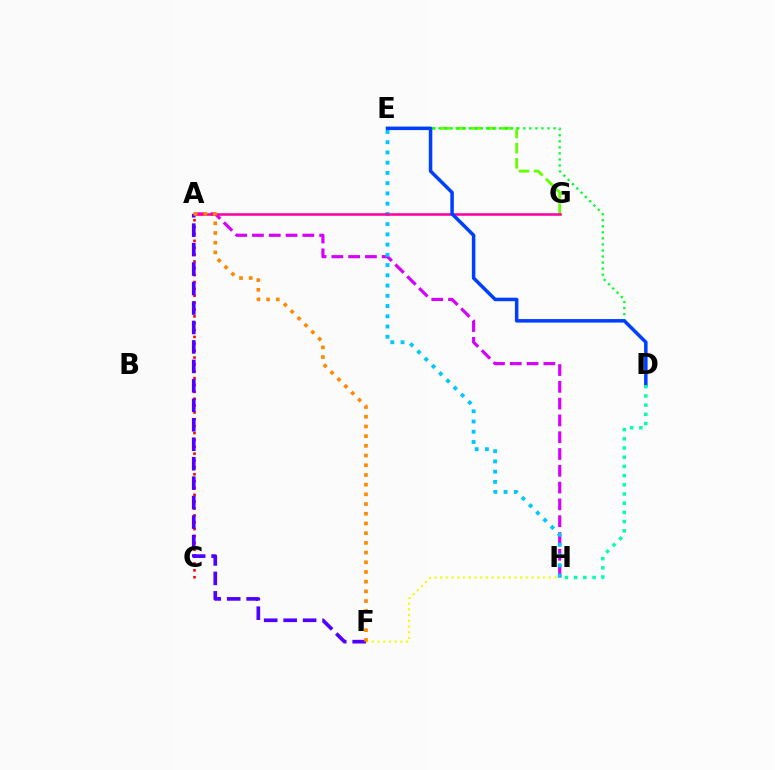{('A', 'H'): [{'color': '#d600ff', 'line_style': 'dashed', 'thickness': 2.28}], ('E', 'G'): [{'color': '#66ff00', 'line_style': 'dashed', 'thickness': 2.06}], ('F', 'H'): [{'color': '#eeff00', 'line_style': 'dotted', 'thickness': 1.55}], ('A', 'C'): [{'color': '#ff0000', 'line_style': 'dotted', 'thickness': 1.87}], ('E', 'H'): [{'color': '#00c7ff', 'line_style': 'dotted', 'thickness': 2.78}], ('A', 'F'): [{'color': '#4f00ff', 'line_style': 'dashed', 'thickness': 2.64}, {'color': '#ff8800', 'line_style': 'dotted', 'thickness': 2.64}], ('A', 'G'): [{'color': '#ff00a0', 'line_style': 'solid', 'thickness': 1.83}], ('D', 'E'): [{'color': '#00ff27', 'line_style': 'dotted', 'thickness': 1.64}, {'color': '#003fff', 'line_style': 'solid', 'thickness': 2.53}], ('D', 'H'): [{'color': '#00ffaf', 'line_style': 'dotted', 'thickness': 2.5}]}